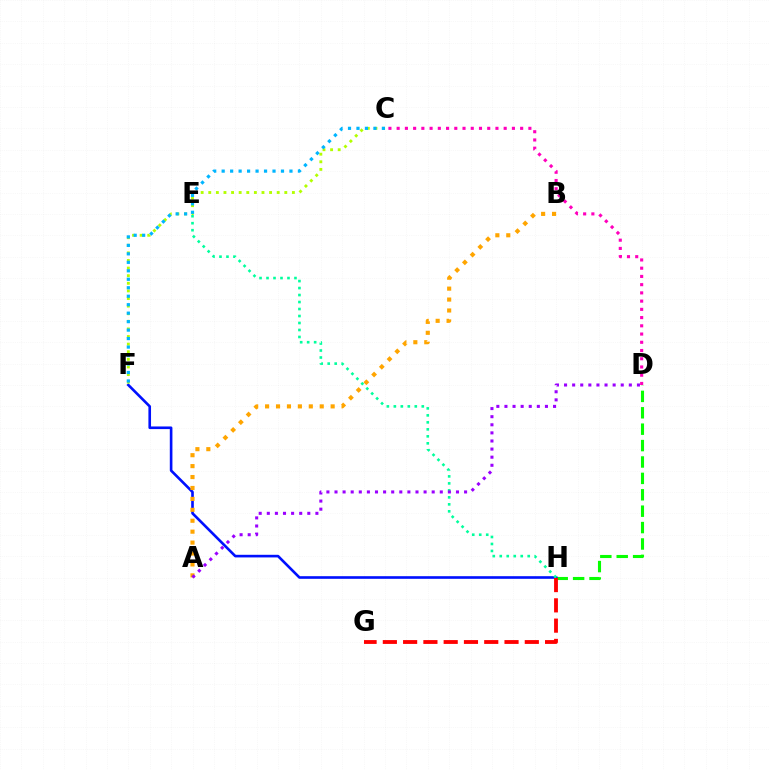{('D', 'H'): [{'color': '#08ff00', 'line_style': 'dashed', 'thickness': 2.23}], ('F', 'H'): [{'color': '#0010ff', 'line_style': 'solid', 'thickness': 1.89}], ('A', 'B'): [{'color': '#ffa500', 'line_style': 'dotted', 'thickness': 2.97}], ('C', 'F'): [{'color': '#b3ff00', 'line_style': 'dotted', 'thickness': 2.07}, {'color': '#00b5ff', 'line_style': 'dotted', 'thickness': 2.3}], ('E', 'H'): [{'color': '#00ff9d', 'line_style': 'dotted', 'thickness': 1.9}], ('C', 'D'): [{'color': '#ff00bd', 'line_style': 'dotted', 'thickness': 2.24}], ('A', 'D'): [{'color': '#9b00ff', 'line_style': 'dotted', 'thickness': 2.2}], ('G', 'H'): [{'color': '#ff0000', 'line_style': 'dashed', 'thickness': 2.75}]}